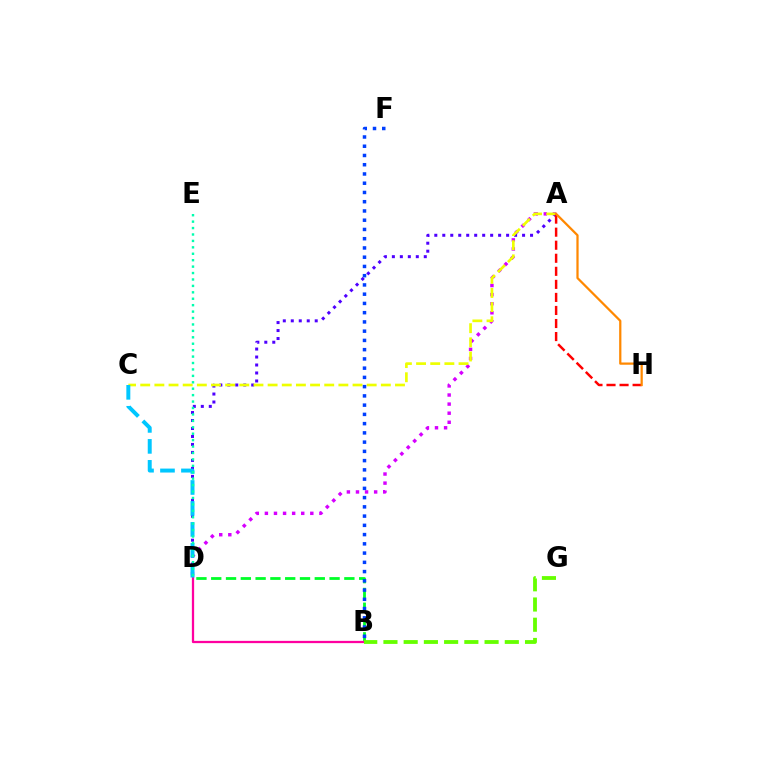{('A', 'D'): [{'color': '#d600ff', 'line_style': 'dotted', 'thickness': 2.47}, {'color': '#4f00ff', 'line_style': 'dotted', 'thickness': 2.17}], ('B', 'D'): [{'color': '#00ff27', 'line_style': 'dashed', 'thickness': 2.01}, {'color': '#ff00a0', 'line_style': 'solid', 'thickness': 1.63}], ('A', 'C'): [{'color': '#eeff00', 'line_style': 'dashed', 'thickness': 1.92}], ('B', 'G'): [{'color': '#66ff00', 'line_style': 'dashed', 'thickness': 2.75}], ('C', 'D'): [{'color': '#00c7ff', 'line_style': 'dashed', 'thickness': 2.85}], ('A', 'H'): [{'color': '#ff0000', 'line_style': 'dashed', 'thickness': 1.77}, {'color': '#ff8800', 'line_style': 'solid', 'thickness': 1.62}], ('D', 'E'): [{'color': '#00ffaf', 'line_style': 'dotted', 'thickness': 1.75}], ('B', 'F'): [{'color': '#003fff', 'line_style': 'dotted', 'thickness': 2.51}]}